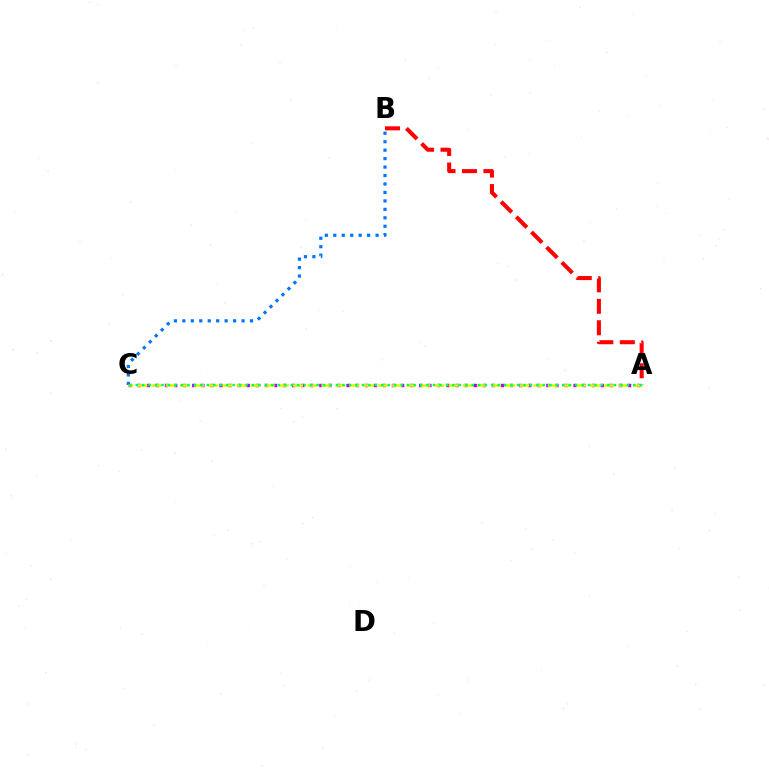{('B', 'C'): [{'color': '#0074ff', 'line_style': 'dotted', 'thickness': 2.3}], ('A', 'C'): [{'color': '#b900ff', 'line_style': 'dotted', 'thickness': 2.47}, {'color': '#d1ff00', 'line_style': 'dashed', 'thickness': 1.92}, {'color': '#00ff5c', 'line_style': 'dotted', 'thickness': 1.76}], ('A', 'B'): [{'color': '#ff0000', 'line_style': 'dashed', 'thickness': 2.91}]}